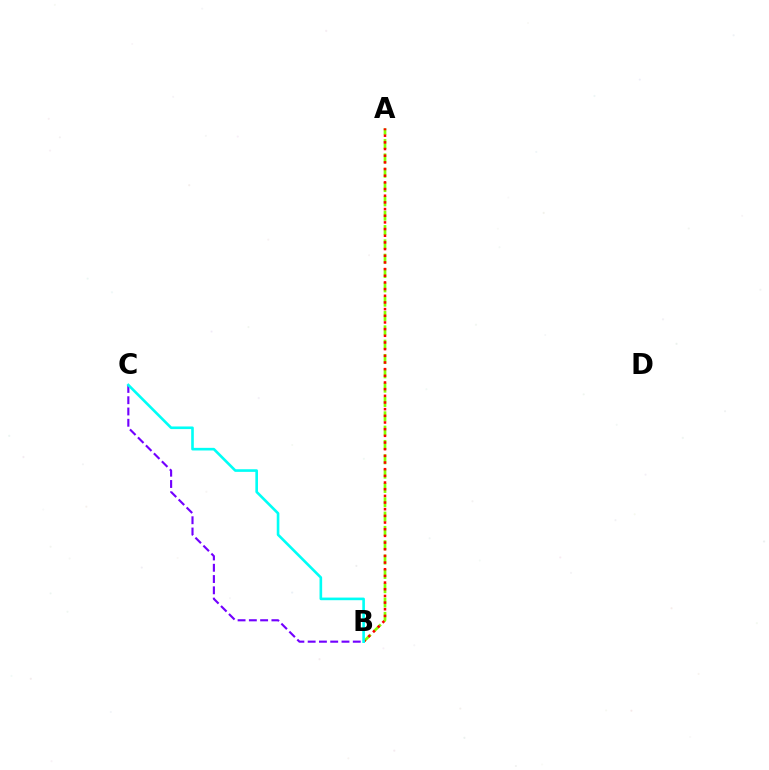{('A', 'B'): [{'color': '#84ff00', 'line_style': 'dashed', 'thickness': 1.95}, {'color': '#ff0000', 'line_style': 'dotted', 'thickness': 1.81}], ('B', 'C'): [{'color': '#7200ff', 'line_style': 'dashed', 'thickness': 1.53}, {'color': '#00fff6', 'line_style': 'solid', 'thickness': 1.89}]}